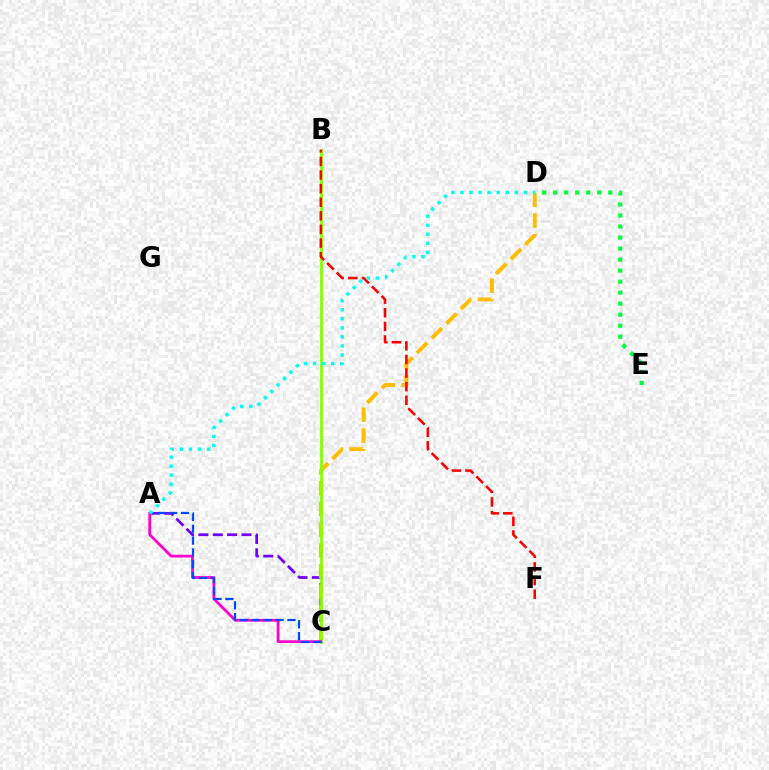{('A', 'C'): [{'color': '#7200ff', 'line_style': 'dashed', 'thickness': 1.95}, {'color': '#ff00cf', 'line_style': 'solid', 'thickness': 1.99}, {'color': '#004bff', 'line_style': 'dashed', 'thickness': 1.61}], ('C', 'D'): [{'color': '#ffbd00', 'line_style': 'dashed', 'thickness': 2.82}], ('B', 'C'): [{'color': '#84ff00', 'line_style': 'solid', 'thickness': 1.97}], ('B', 'F'): [{'color': '#ff0000', 'line_style': 'dashed', 'thickness': 1.85}], ('D', 'E'): [{'color': '#00ff39', 'line_style': 'dotted', 'thickness': 2.99}], ('A', 'D'): [{'color': '#00fff6', 'line_style': 'dotted', 'thickness': 2.46}]}